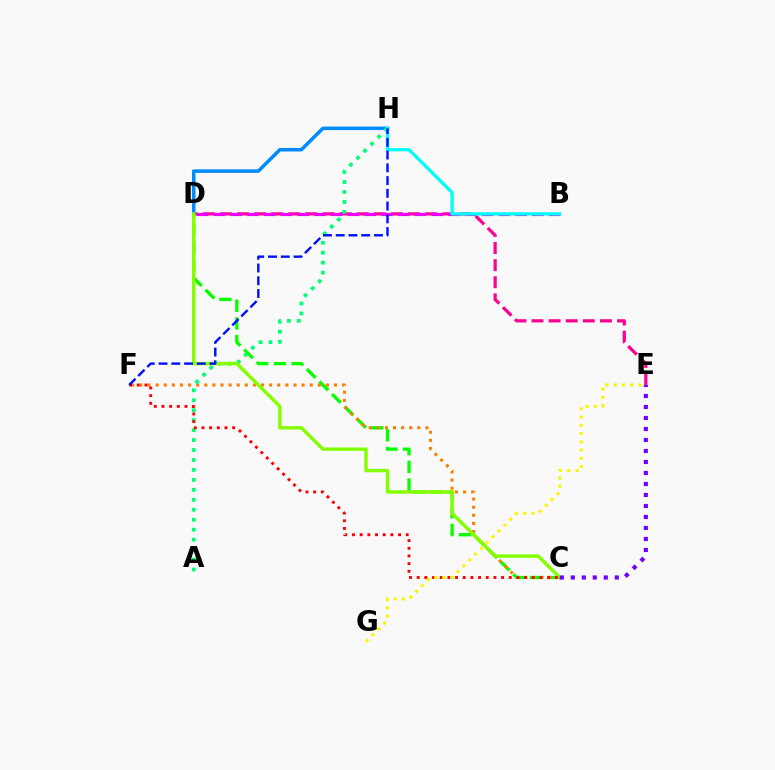{('D', 'E'): [{'color': '#ff0094', 'line_style': 'dashed', 'thickness': 2.32}], ('D', 'H'): [{'color': '#008cff', 'line_style': 'solid', 'thickness': 2.54}], ('C', 'D'): [{'color': '#08ff00', 'line_style': 'dashed', 'thickness': 2.4}, {'color': '#84ff00', 'line_style': 'solid', 'thickness': 2.46}], ('C', 'F'): [{'color': '#ff7c00', 'line_style': 'dotted', 'thickness': 2.2}, {'color': '#ff0000', 'line_style': 'dotted', 'thickness': 2.09}], ('B', 'D'): [{'color': '#ee00ff', 'line_style': 'dashed', 'thickness': 2.28}], ('A', 'H'): [{'color': '#00ff74', 'line_style': 'dotted', 'thickness': 2.71}], ('C', 'E'): [{'color': '#7200ff', 'line_style': 'dotted', 'thickness': 2.99}], ('B', 'H'): [{'color': '#00fff6', 'line_style': 'solid', 'thickness': 2.36}], ('F', 'H'): [{'color': '#0010ff', 'line_style': 'dashed', 'thickness': 1.73}], ('E', 'G'): [{'color': '#fcf500', 'line_style': 'dotted', 'thickness': 2.24}]}